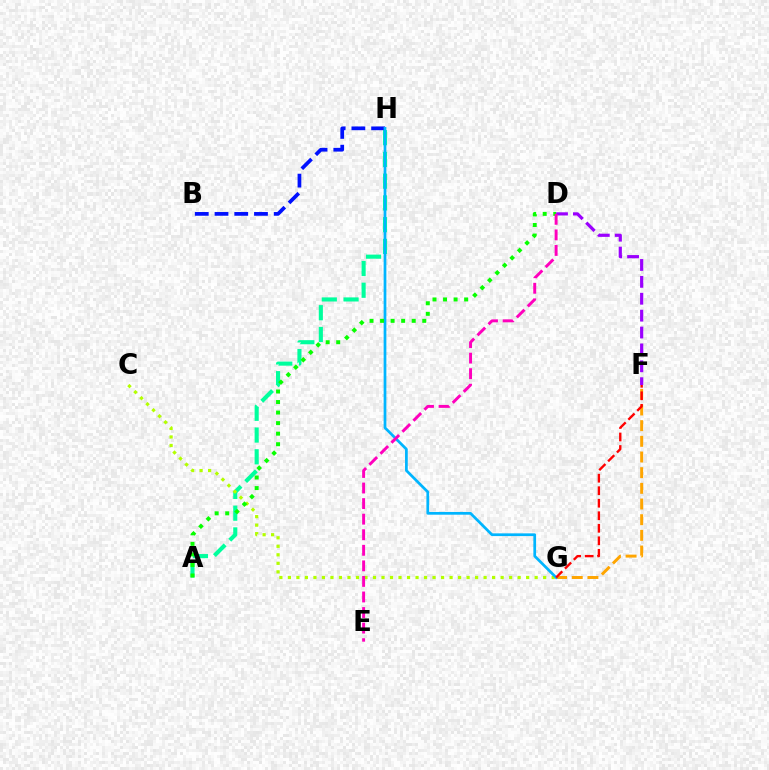{('F', 'G'): [{'color': '#ffa500', 'line_style': 'dashed', 'thickness': 2.13}, {'color': '#ff0000', 'line_style': 'dashed', 'thickness': 1.7}], ('A', 'H'): [{'color': '#00ff9d', 'line_style': 'dashed', 'thickness': 2.95}], ('B', 'H'): [{'color': '#0010ff', 'line_style': 'dashed', 'thickness': 2.68}], ('D', 'F'): [{'color': '#9b00ff', 'line_style': 'dashed', 'thickness': 2.29}], ('C', 'G'): [{'color': '#b3ff00', 'line_style': 'dotted', 'thickness': 2.31}], ('G', 'H'): [{'color': '#00b5ff', 'line_style': 'solid', 'thickness': 1.96}], ('A', 'D'): [{'color': '#08ff00', 'line_style': 'dotted', 'thickness': 2.87}], ('D', 'E'): [{'color': '#ff00bd', 'line_style': 'dashed', 'thickness': 2.11}]}